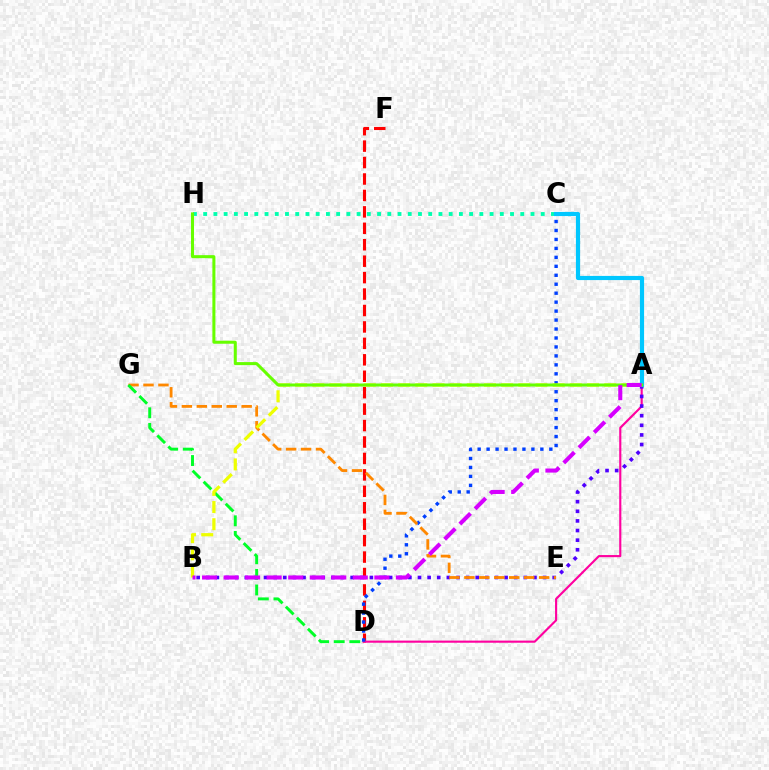{('D', 'F'): [{'color': '#ff0000', 'line_style': 'dashed', 'thickness': 2.23}], ('A', 'D'): [{'color': '#ff00a0', 'line_style': 'solid', 'thickness': 1.53}], ('C', 'D'): [{'color': '#003fff', 'line_style': 'dotted', 'thickness': 2.43}], ('C', 'H'): [{'color': '#00ffaf', 'line_style': 'dotted', 'thickness': 2.78}], ('A', 'B'): [{'color': '#4f00ff', 'line_style': 'dotted', 'thickness': 2.61}, {'color': '#eeff00', 'line_style': 'dashed', 'thickness': 2.33}, {'color': '#d600ff', 'line_style': 'dashed', 'thickness': 2.93}], ('A', 'C'): [{'color': '#00c7ff', 'line_style': 'solid', 'thickness': 3.0}], ('E', 'G'): [{'color': '#ff8800', 'line_style': 'dashed', 'thickness': 2.03}], ('D', 'G'): [{'color': '#00ff27', 'line_style': 'dashed', 'thickness': 2.12}], ('A', 'H'): [{'color': '#66ff00', 'line_style': 'solid', 'thickness': 2.18}]}